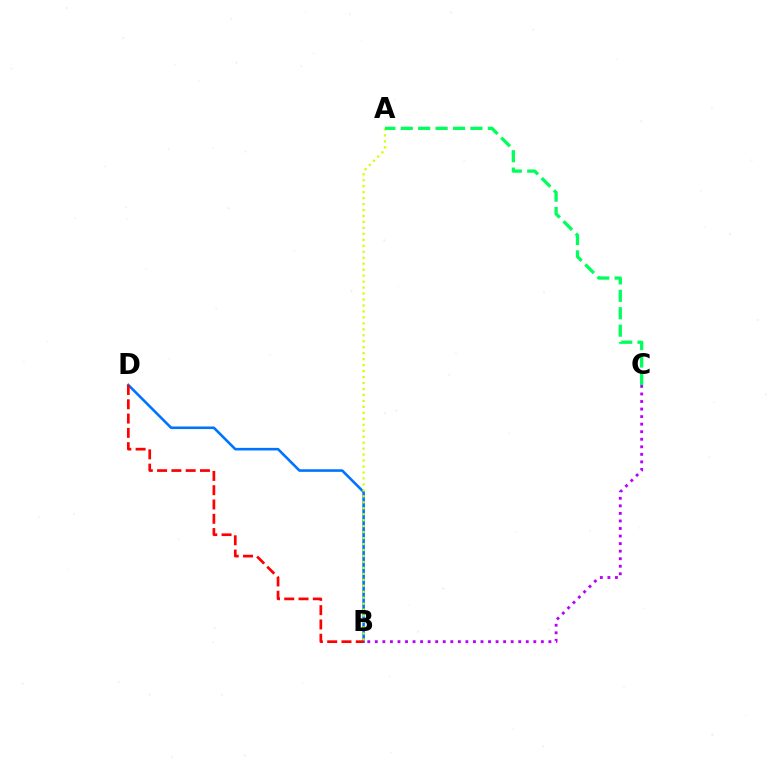{('B', 'C'): [{'color': '#b900ff', 'line_style': 'dotted', 'thickness': 2.05}], ('B', 'D'): [{'color': '#0074ff', 'line_style': 'solid', 'thickness': 1.87}, {'color': '#ff0000', 'line_style': 'dashed', 'thickness': 1.94}], ('A', 'B'): [{'color': '#d1ff00', 'line_style': 'dotted', 'thickness': 1.62}], ('A', 'C'): [{'color': '#00ff5c', 'line_style': 'dashed', 'thickness': 2.37}]}